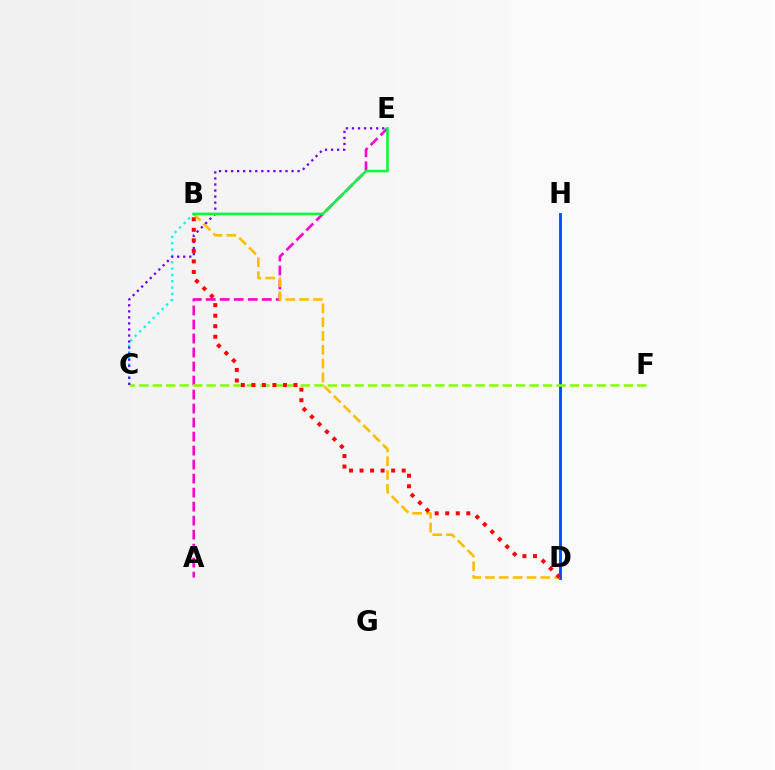{('A', 'E'): [{'color': '#ff00cf', 'line_style': 'dashed', 'thickness': 1.9}], ('D', 'H'): [{'color': '#004bff', 'line_style': 'solid', 'thickness': 2.05}], ('B', 'C'): [{'color': '#00fff6', 'line_style': 'dotted', 'thickness': 1.72}], ('B', 'D'): [{'color': '#ffbd00', 'line_style': 'dashed', 'thickness': 1.88}, {'color': '#ff0000', 'line_style': 'dotted', 'thickness': 2.86}], ('C', 'F'): [{'color': '#84ff00', 'line_style': 'dashed', 'thickness': 1.83}], ('C', 'E'): [{'color': '#7200ff', 'line_style': 'dotted', 'thickness': 1.64}], ('B', 'E'): [{'color': '#00ff39', 'line_style': 'solid', 'thickness': 1.84}]}